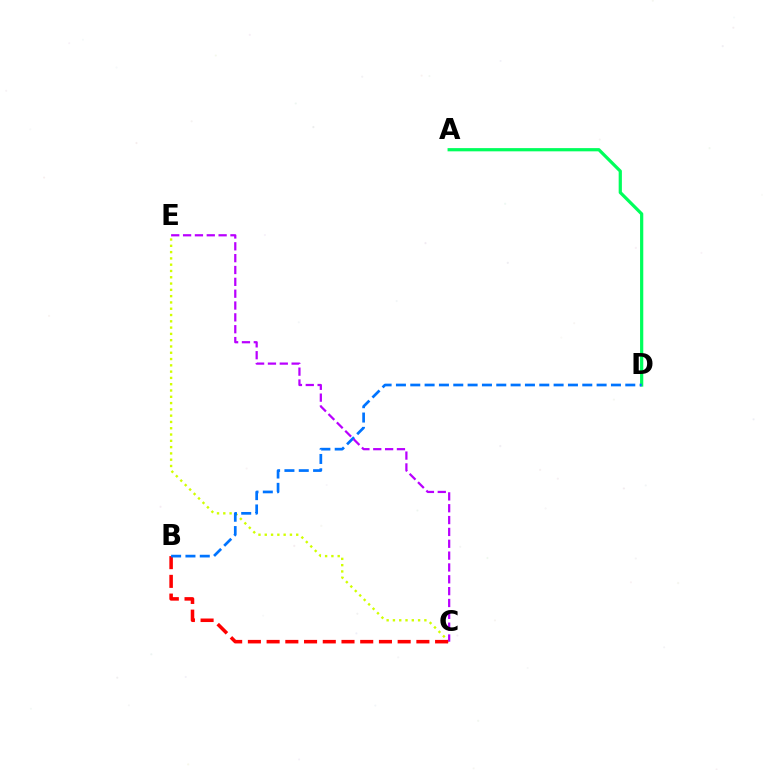{('C', 'E'): [{'color': '#d1ff00', 'line_style': 'dotted', 'thickness': 1.71}, {'color': '#b900ff', 'line_style': 'dashed', 'thickness': 1.61}], ('B', 'C'): [{'color': '#ff0000', 'line_style': 'dashed', 'thickness': 2.54}], ('A', 'D'): [{'color': '#00ff5c', 'line_style': 'solid', 'thickness': 2.32}], ('B', 'D'): [{'color': '#0074ff', 'line_style': 'dashed', 'thickness': 1.95}]}